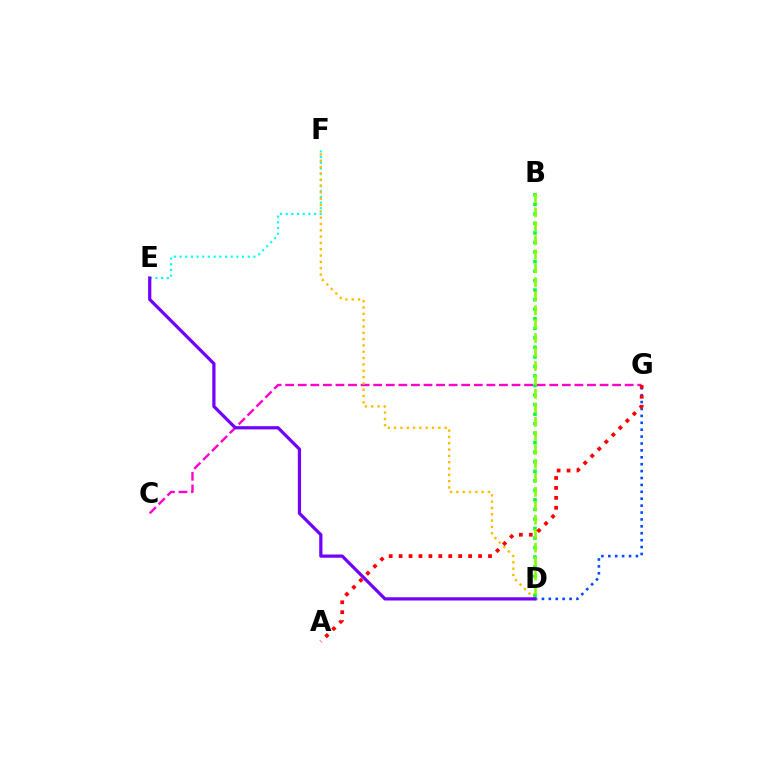{('C', 'G'): [{'color': '#ff00cf', 'line_style': 'dashed', 'thickness': 1.71}], ('E', 'F'): [{'color': '#00fff6', 'line_style': 'dotted', 'thickness': 1.54}], ('D', 'G'): [{'color': '#004bff', 'line_style': 'dotted', 'thickness': 1.88}], ('B', 'D'): [{'color': '#00ff39', 'line_style': 'dotted', 'thickness': 2.59}, {'color': '#84ff00', 'line_style': 'dashed', 'thickness': 1.9}], ('D', 'F'): [{'color': '#ffbd00', 'line_style': 'dotted', 'thickness': 1.72}], ('A', 'G'): [{'color': '#ff0000', 'line_style': 'dotted', 'thickness': 2.7}], ('D', 'E'): [{'color': '#7200ff', 'line_style': 'solid', 'thickness': 2.32}]}